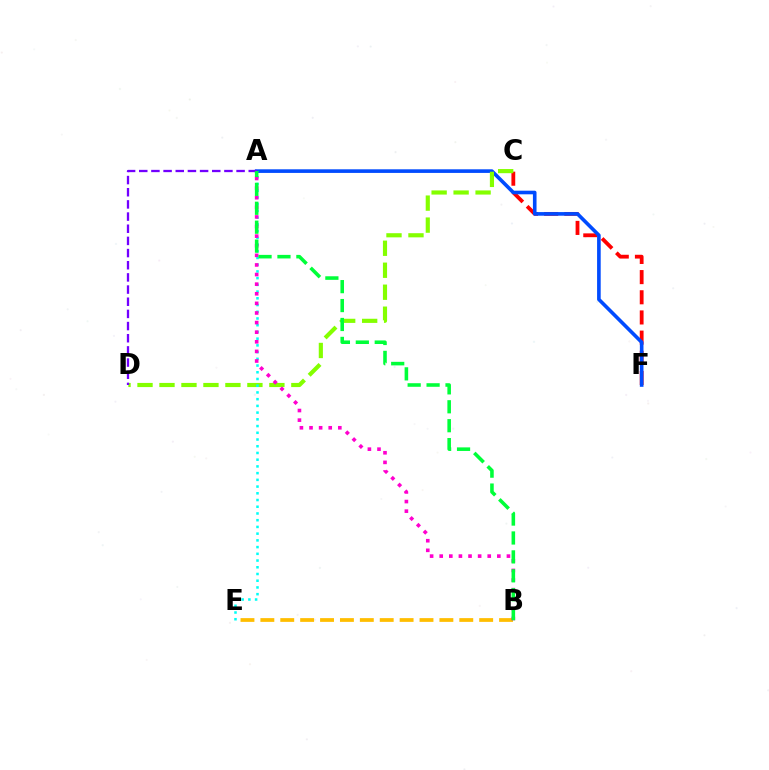{('B', 'E'): [{'color': '#ffbd00', 'line_style': 'dashed', 'thickness': 2.7}], ('C', 'F'): [{'color': '#ff0000', 'line_style': 'dashed', 'thickness': 2.74}], ('A', 'F'): [{'color': '#004bff', 'line_style': 'solid', 'thickness': 2.6}], ('C', 'D'): [{'color': '#84ff00', 'line_style': 'dashed', 'thickness': 2.99}], ('A', 'E'): [{'color': '#00fff6', 'line_style': 'dotted', 'thickness': 1.83}], ('A', 'B'): [{'color': '#ff00cf', 'line_style': 'dotted', 'thickness': 2.61}, {'color': '#00ff39', 'line_style': 'dashed', 'thickness': 2.57}], ('A', 'D'): [{'color': '#7200ff', 'line_style': 'dashed', 'thickness': 1.65}]}